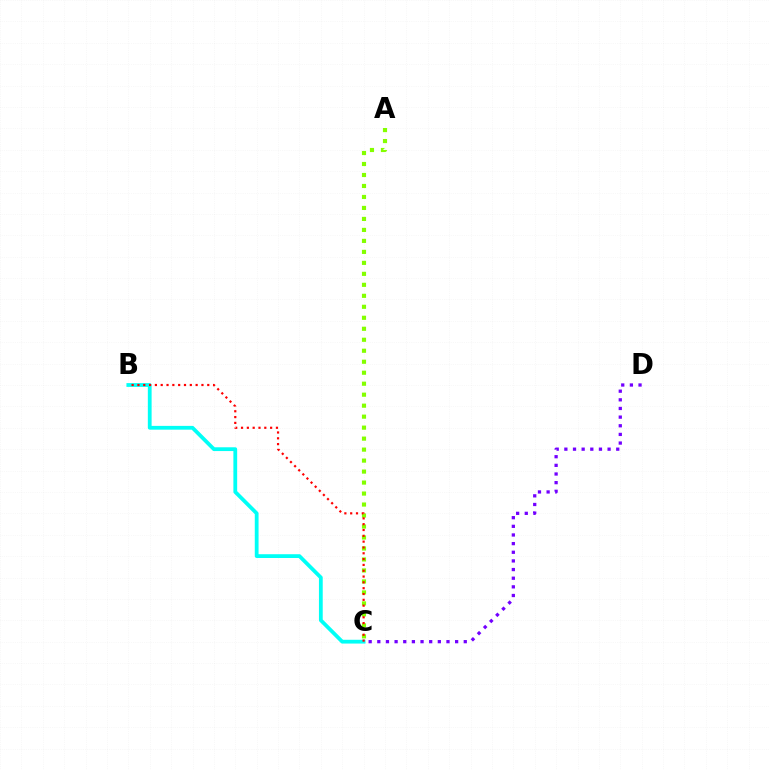{('B', 'C'): [{'color': '#00fff6', 'line_style': 'solid', 'thickness': 2.72}, {'color': '#ff0000', 'line_style': 'dotted', 'thickness': 1.58}], ('A', 'C'): [{'color': '#84ff00', 'line_style': 'dotted', 'thickness': 2.98}], ('C', 'D'): [{'color': '#7200ff', 'line_style': 'dotted', 'thickness': 2.35}]}